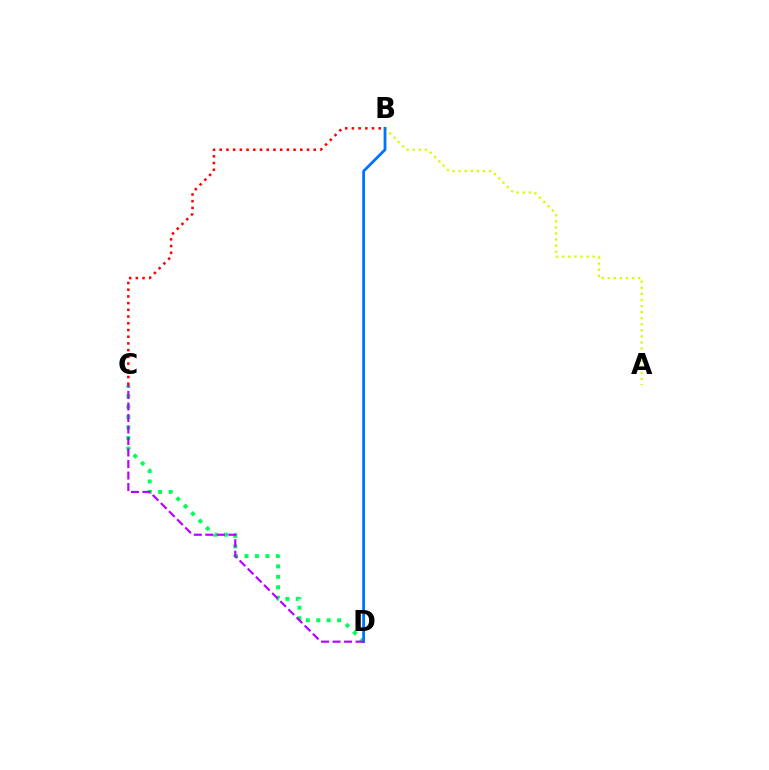{('C', 'D'): [{'color': '#00ff5c', 'line_style': 'dotted', 'thickness': 2.84}, {'color': '#b900ff', 'line_style': 'dashed', 'thickness': 1.56}], ('B', 'C'): [{'color': '#ff0000', 'line_style': 'dotted', 'thickness': 1.82}], ('A', 'B'): [{'color': '#d1ff00', 'line_style': 'dotted', 'thickness': 1.65}], ('B', 'D'): [{'color': '#0074ff', 'line_style': 'solid', 'thickness': 2.01}]}